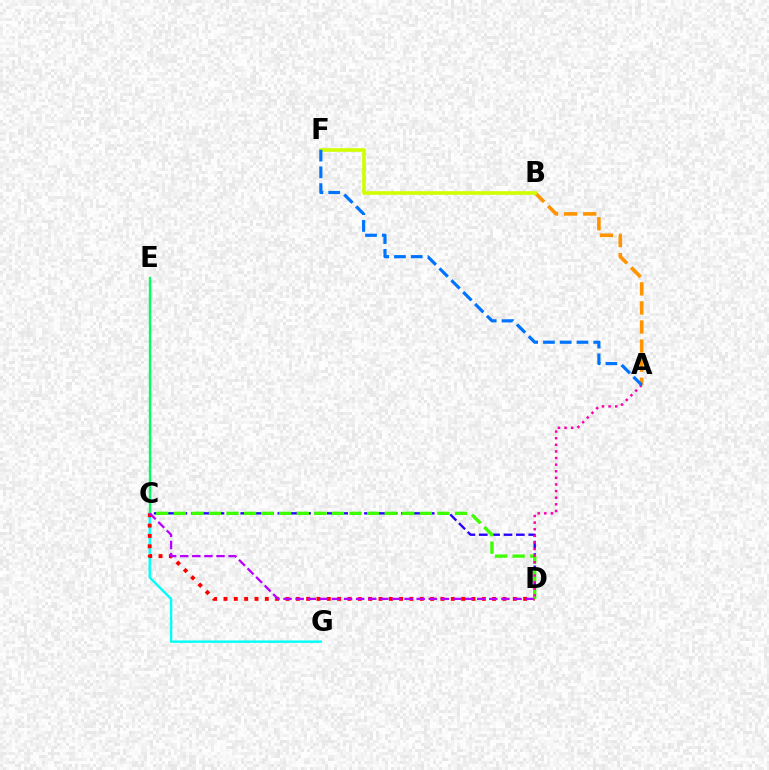{('C', 'D'): [{'color': '#2500ff', 'line_style': 'dashed', 'thickness': 1.68}, {'color': '#ff0000', 'line_style': 'dotted', 'thickness': 2.81}, {'color': '#3dff00', 'line_style': 'dashed', 'thickness': 2.39}, {'color': '#b900ff', 'line_style': 'dashed', 'thickness': 1.64}], ('C', 'G'): [{'color': '#00fff6', 'line_style': 'solid', 'thickness': 1.74}], ('C', 'E'): [{'color': '#00ff5c', 'line_style': 'solid', 'thickness': 1.7}], ('A', 'B'): [{'color': '#ff9400', 'line_style': 'dashed', 'thickness': 2.59}], ('A', 'D'): [{'color': '#ff00ac', 'line_style': 'dotted', 'thickness': 1.8}], ('B', 'F'): [{'color': '#d1ff00', 'line_style': 'solid', 'thickness': 2.63}], ('A', 'F'): [{'color': '#0074ff', 'line_style': 'dashed', 'thickness': 2.28}]}